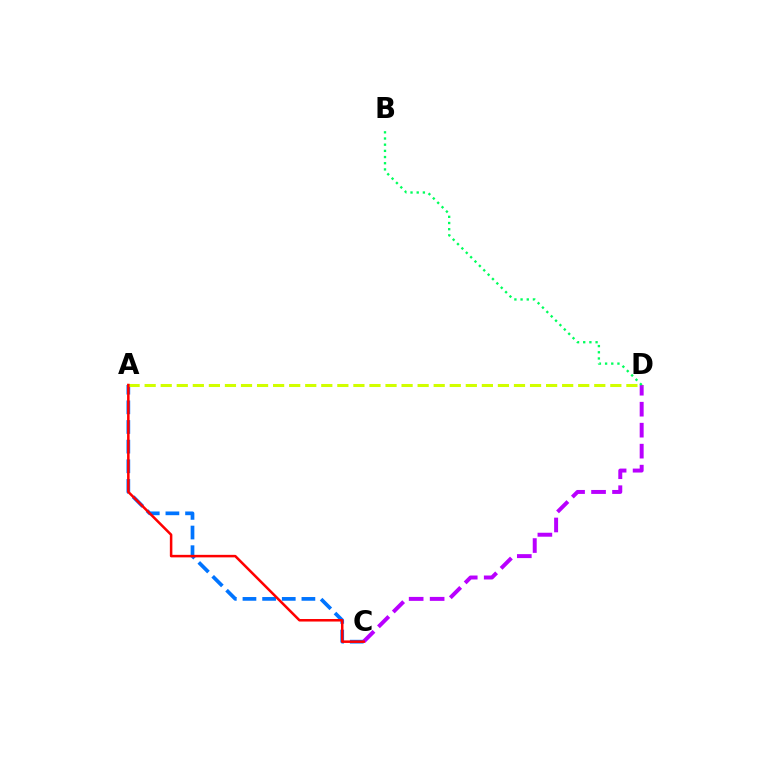{('A', 'C'): [{'color': '#0074ff', 'line_style': 'dashed', 'thickness': 2.67}, {'color': '#ff0000', 'line_style': 'solid', 'thickness': 1.82}], ('C', 'D'): [{'color': '#b900ff', 'line_style': 'dashed', 'thickness': 2.85}], ('A', 'D'): [{'color': '#d1ff00', 'line_style': 'dashed', 'thickness': 2.18}], ('B', 'D'): [{'color': '#00ff5c', 'line_style': 'dotted', 'thickness': 1.68}]}